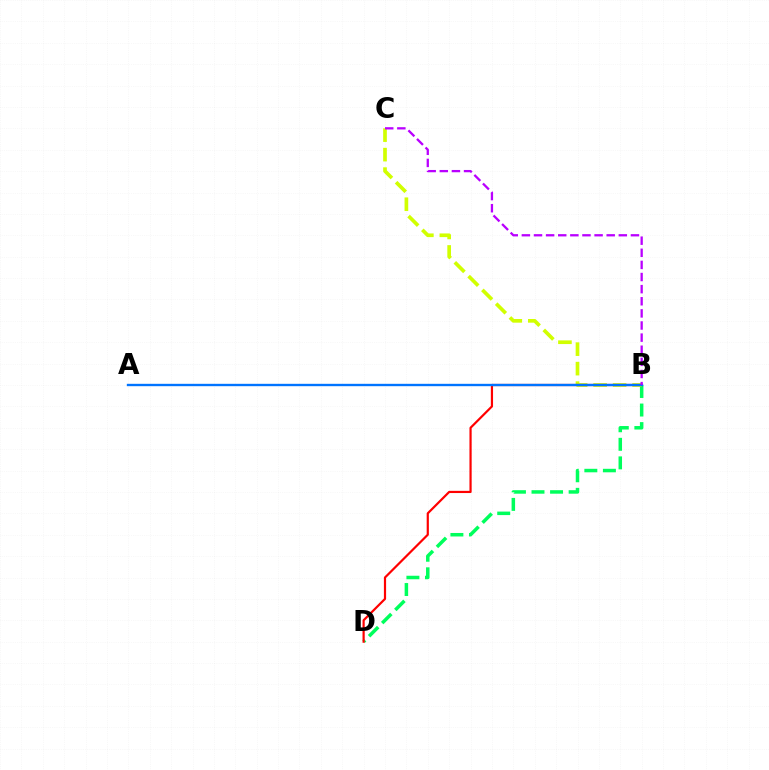{('B', 'D'): [{'color': '#00ff5c', 'line_style': 'dashed', 'thickness': 2.52}, {'color': '#ff0000', 'line_style': 'solid', 'thickness': 1.58}], ('B', 'C'): [{'color': '#d1ff00', 'line_style': 'dashed', 'thickness': 2.65}, {'color': '#b900ff', 'line_style': 'dashed', 'thickness': 1.65}], ('A', 'B'): [{'color': '#0074ff', 'line_style': 'solid', 'thickness': 1.71}]}